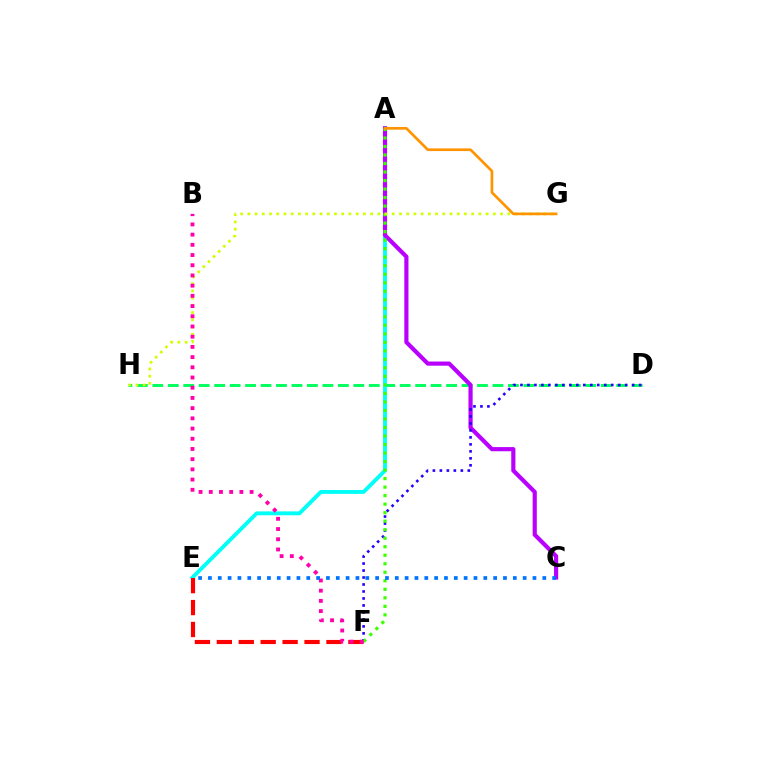{('D', 'H'): [{'color': '#00ff5c', 'line_style': 'dashed', 'thickness': 2.1}], ('A', 'E'): [{'color': '#00fff6', 'line_style': 'solid', 'thickness': 2.79}], ('E', 'F'): [{'color': '#ff0000', 'line_style': 'dashed', 'thickness': 2.98}], ('A', 'C'): [{'color': '#b900ff', 'line_style': 'solid', 'thickness': 3.0}], ('D', 'F'): [{'color': '#2500ff', 'line_style': 'dotted', 'thickness': 1.9}], ('A', 'F'): [{'color': '#3dff00', 'line_style': 'dotted', 'thickness': 2.31}], ('G', 'H'): [{'color': '#d1ff00', 'line_style': 'dotted', 'thickness': 1.96}], ('B', 'F'): [{'color': '#ff00ac', 'line_style': 'dotted', 'thickness': 2.77}], ('A', 'G'): [{'color': '#ff9400', 'line_style': 'solid', 'thickness': 1.94}], ('C', 'E'): [{'color': '#0074ff', 'line_style': 'dotted', 'thickness': 2.67}]}